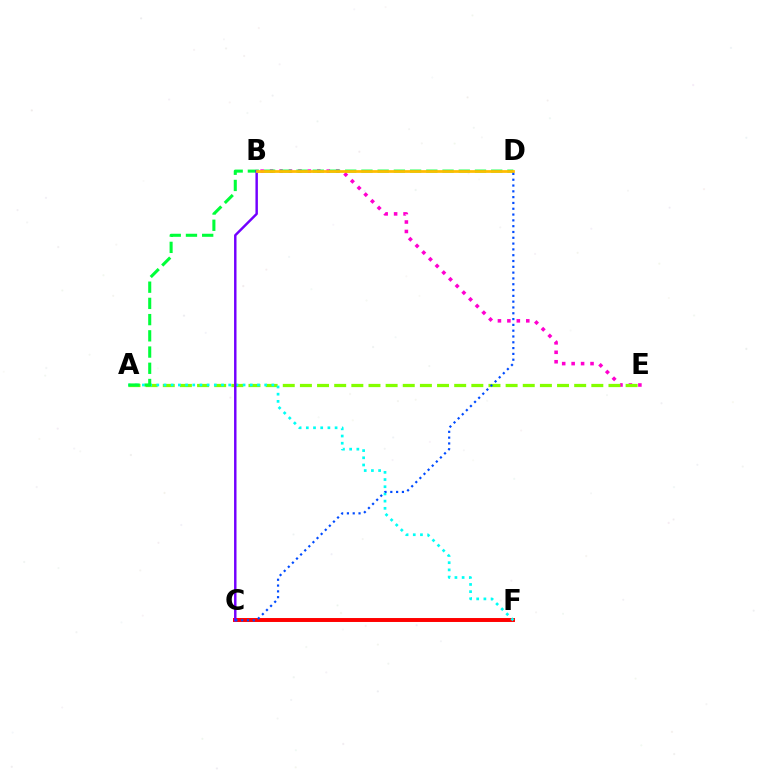{('B', 'E'): [{'color': '#ff00cf', 'line_style': 'dotted', 'thickness': 2.57}], ('C', 'F'): [{'color': '#ff0000', 'line_style': 'solid', 'thickness': 2.83}], ('A', 'E'): [{'color': '#84ff00', 'line_style': 'dashed', 'thickness': 2.33}], ('A', 'F'): [{'color': '#00fff6', 'line_style': 'dotted', 'thickness': 1.95}], ('A', 'D'): [{'color': '#00ff39', 'line_style': 'dashed', 'thickness': 2.2}], ('B', 'C'): [{'color': '#7200ff', 'line_style': 'solid', 'thickness': 1.76}], ('B', 'D'): [{'color': '#ffbd00', 'line_style': 'solid', 'thickness': 1.99}], ('C', 'D'): [{'color': '#004bff', 'line_style': 'dotted', 'thickness': 1.58}]}